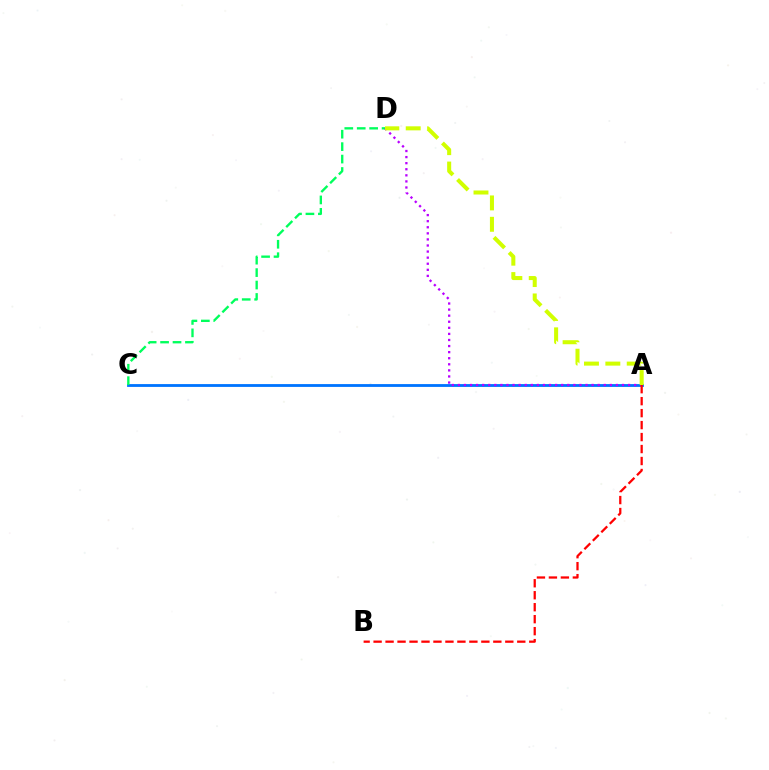{('A', 'C'): [{'color': '#0074ff', 'line_style': 'solid', 'thickness': 2.03}], ('C', 'D'): [{'color': '#00ff5c', 'line_style': 'dashed', 'thickness': 1.69}], ('A', 'D'): [{'color': '#b900ff', 'line_style': 'dotted', 'thickness': 1.65}, {'color': '#d1ff00', 'line_style': 'dashed', 'thickness': 2.9}], ('A', 'B'): [{'color': '#ff0000', 'line_style': 'dashed', 'thickness': 1.63}]}